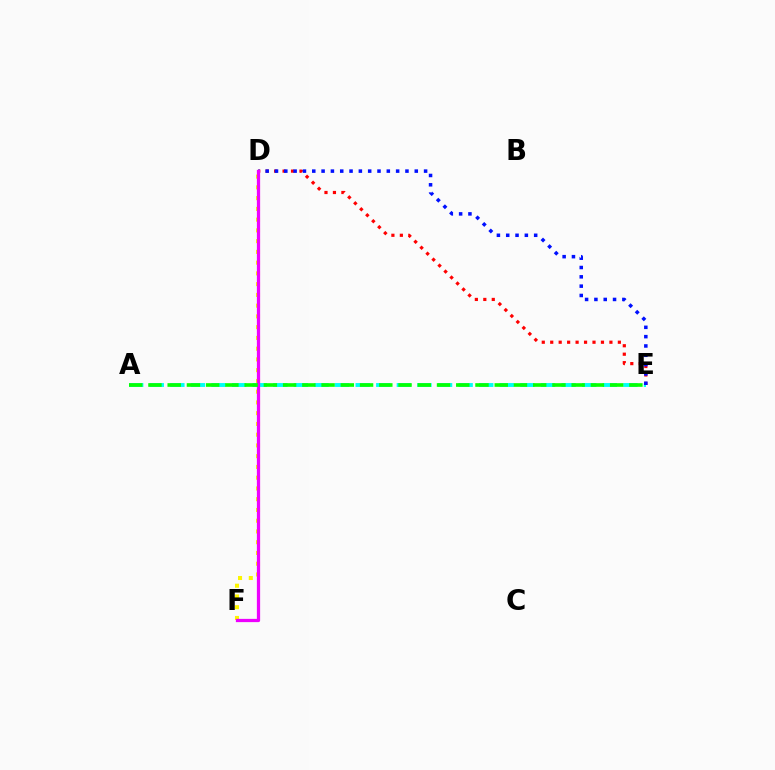{('A', 'E'): [{'color': '#00fff6', 'line_style': 'dashed', 'thickness': 2.8}, {'color': '#08ff00', 'line_style': 'dashed', 'thickness': 2.61}], ('D', 'F'): [{'color': '#fcf500', 'line_style': 'dotted', 'thickness': 2.92}, {'color': '#ee00ff', 'line_style': 'solid', 'thickness': 2.34}], ('D', 'E'): [{'color': '#ff0000', 'line_style': 'dotted', 'thickness': 2.3}, {'color': '#0010ff', 'line_style': 'dotted', 'thickness': 2.53}]}